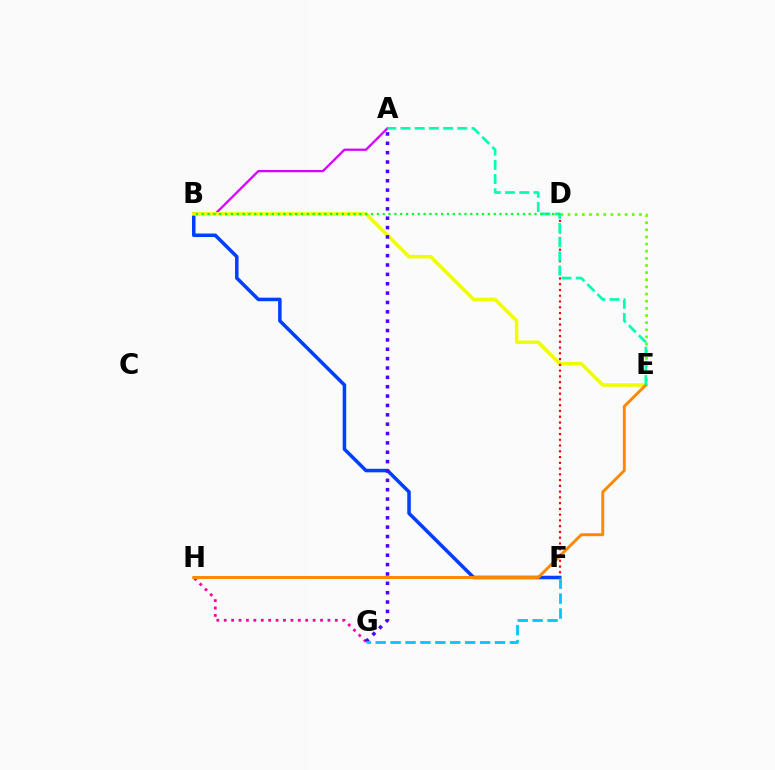{('A', 'B'): [{'color': '#d600ff', 'line_style': 'solid', 'thickness': 1.65}], ('B', 'F'): [{'color': '#003fff', 'line_style': 'solid', 'thickness': 2.54}], ('B', 'E'): [{'color': '#eeff00', 'line_style': 'solid', 'thickness': 2.52}], ('G', 'H'): [{'color': '#ff00a0', 'line_style': 'dotted', 'thickness': 2.01}], ('A', 'G'): [{'color': '#4f00ff', 'line_style': 'dotted', 'thickness': 2.54}], ('E', 'H'): [{'color': '#ff8800', 'line_style': 'solid', 'thickness': 2.11}], ('D', 'F'): [{'color': '#ff0000', 'line_style': 'dotted', 'thickness': 1.57}], ('D', 'E'): [{'color': '#66ff00', 'line_style': 'dotted', 'thickness': 1.94}], ('A', 'E'): [{'color': '#00ffaf', 'line_style': 'dashed', 'thickness': 1.93}], ('F', 'G'): [{'color': '#00c7ff', 'line_style': 'dashed', 'thickness': 2.03}], ('B', 'D'): [{'color': '#00ff27', 'line_style': 'dotted', 'thickness': 1.59}]}